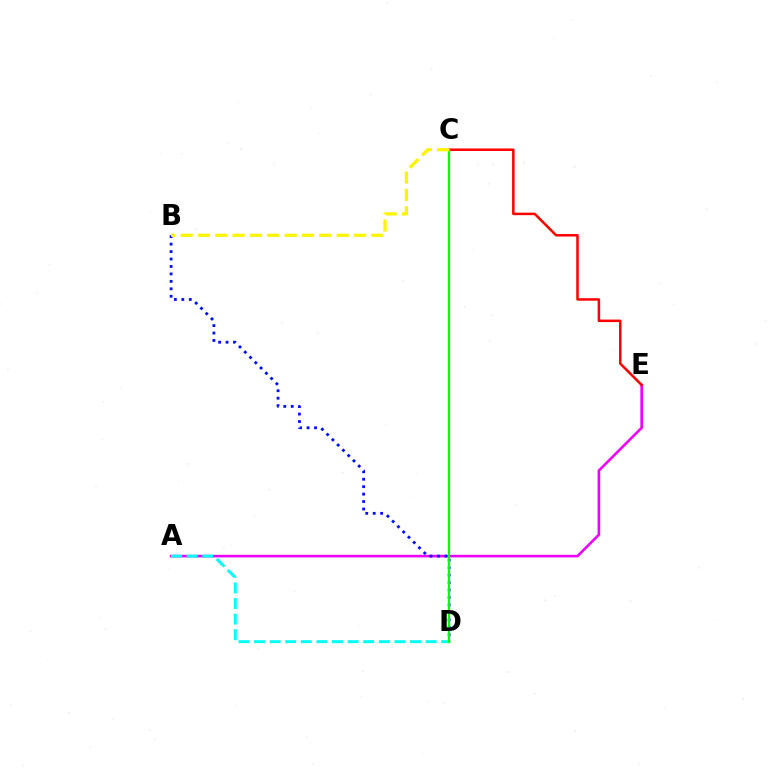{('A', 'E'): [{'color': '#ee00ff', 'line_style': 'solid', 'thickness': 1.88}], ('B', 'D'): [{'color': '#0010ff', 'line_style': 'dotted', 'thickness': 2.02}], ('C', 'E'): [{'color': '#ff0000', 'line_style': 'solid', 'thickness': 1.81}], ('A', 'D'): [{'color': '#00fff6', 'line_style': 'dashed', 'thickness': 2.12}], ('C', 'D'): [{'color': '#08ff00', 'line_style': 'solid', 'thickness': 1.6}], ('B', 'C'): [{'color': '#fcf500', 'line_style': 'dashed', 'thickness': 2.36}]}